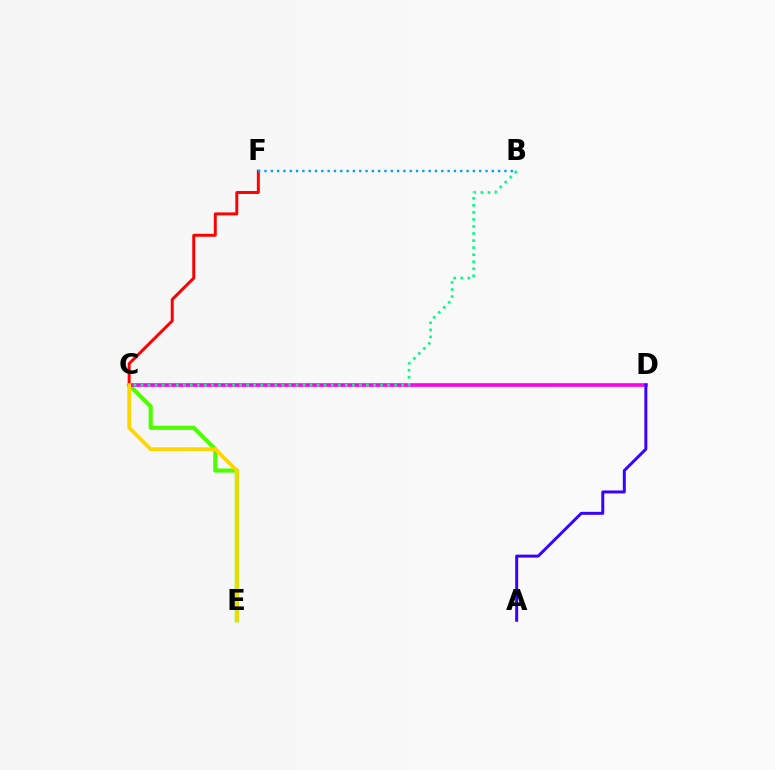{('C', 'E'): [{'color': '#4fff00', 'line_style': 'solid', 'thickness': 2.98}, {'color': '#ffd500', 'line_style': 'solid', 'thickness': 2.67}], ('C', 'D'): [{'color': '#ff00ed', 'line_style': 'solid', 'thickness': 2.62}], ('C', 'F'): [{'color': '#ff0000', 'line_style': 'solid', 'thickness': 2.13}], ('B', 'C'): [{'color': '#00ff86', 'line_style': 'dotted', 'thickness': 1.91}], ('B', 'F'): [{'color': '#009eff', 'line_style': 'dotted', 'thickness': 1.72}], ('A', 'D'): [{'color': '#3700ff', 'line_style': 'solid', 'thickness': 2.13}]}